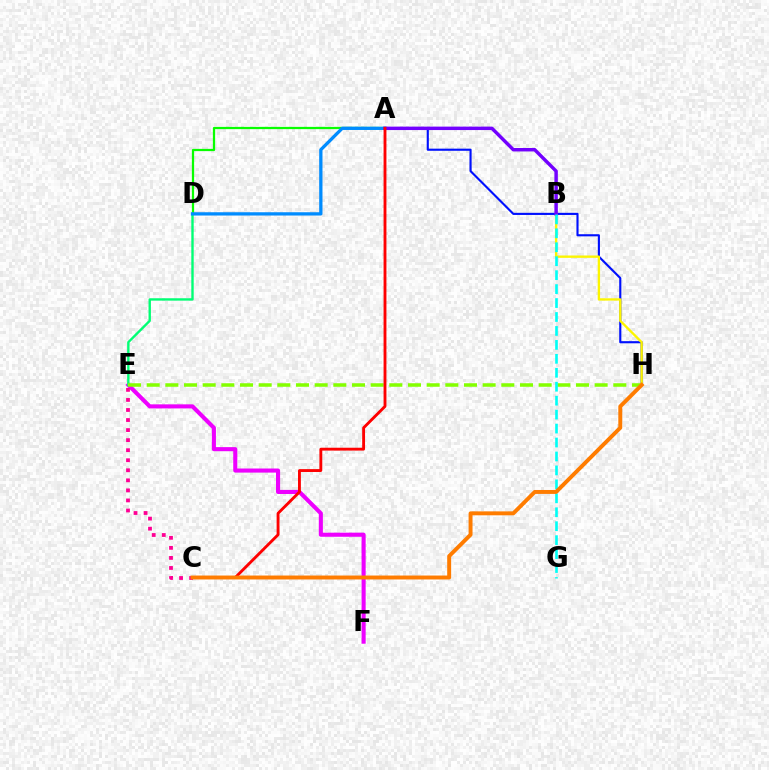{('E', 'F'): [{'color': '#ee00ff', 'line_style': 'solid', 'thickness': 2.94}], ('A', 'D'): [{'color': '#08ff00', 'line_style': 'solid', 'thickness': 1.62}, {'color': '#008cff', 'line_style': 'solid', 'thickness': 2.37}], ('D', 'E'): [{'color': '#00ff74', 'line_style': 'solid', 'thickness': 1.71}], ('A', 'H'): [{'color': '#0010ff', 'line_style': 'solid', 'thickness': 1.53}], ('E', 'H'): [{'color': '#84ff00', 'line_style': 'dashed', 'thickness': 2.54}], ('B', 'H'): [{'color': '#fcf500', 'line_style': 'solid', 'thickness': 1.7}], ('A', 'B'): [{'color': '#7200ff', 'line_style': 'solid', 'thickness': 2.48}], ('A', 'C'): [{'color': '#ff0000', 'line_style': 'solid', 'thickness': 2.06}], ('C', 'E'): [{'color': '#ff0094', 'line_style': 'dotted', 'thickness': 2.73}], ('B', 'G'): [{'color': '#00fff6', 'line_style': 'dashed', 'thickness': 1.89}], ('C', 'H'): [{'color': '#ff7c00', 'line_style': 'solid', 'thickness': 2.83}]}